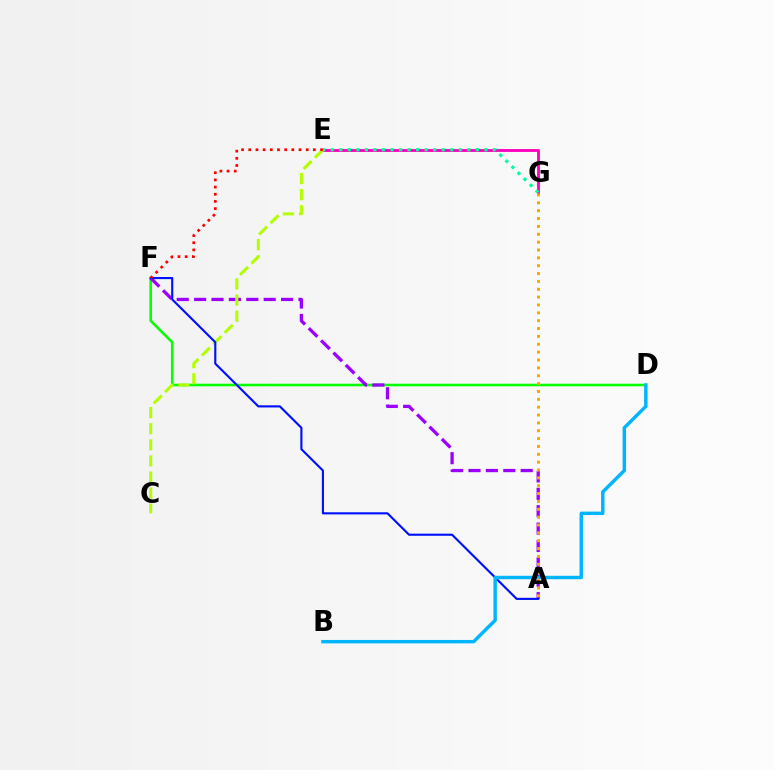{('D', 'F'): [{'color': '#08ff00', 'line_style': 'solid', 'thickness': 1.86}], ('E', 'G'): [{'color': '#ff00bd', 'line_style': 'solid', 'thickness': 2.05}, {'color': '#00ff9d', 'line_style': 'dotted', 'thickness': 2.32}], ('A', 'F'): [{'color': '#9b00ff', 'line_style': 'dashed', 'thickness': 2.36}, {'color': '#0010ff', 'line_style': 'solid', 'thickness': 1.53}], ('C', 'E'): [{'color': '#b3ff00', 'line_style': 'dashed', 'thickness': 2.19}], ('E', 'F'): [{'color': '#ff0000', 'line_style': 'dotted', 'thickness': 1.95}], ('B', 'D'): [{'color': '#00b5ff', 'line_style': 'solid', 'thickness': 2.46}], ('A', 'G'): [{'color': '#ffa500', 'line_style': 'dotted', 'thickness': 2.14}]}